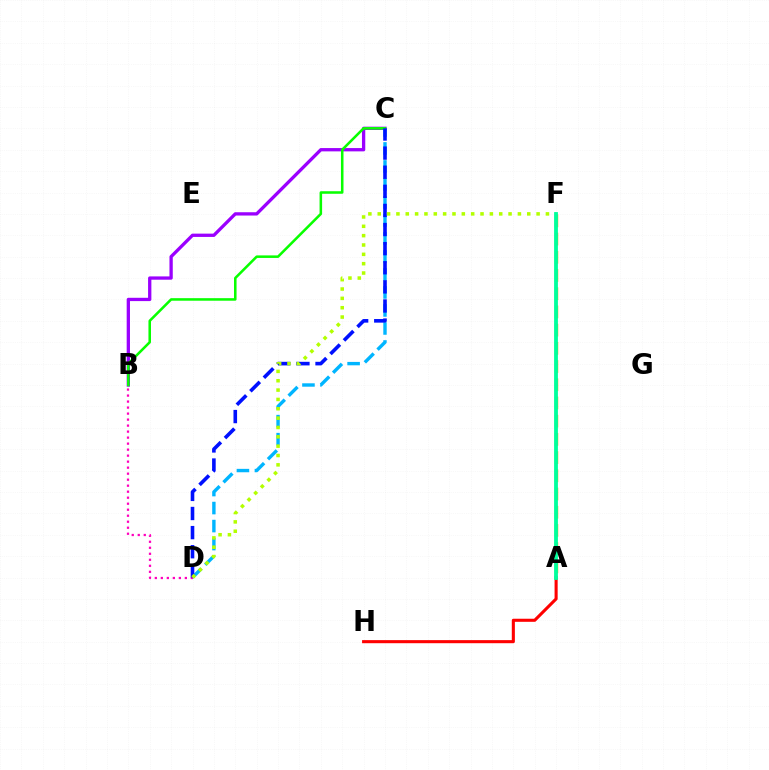{('B', 'C'): [{'color': '#9b00ff', 'line_style': 'solid', 'thickness': 2.38}, {'color': '#08ff00', 'line_style': 'solid', 'thickness': 1.83}], ('C', 'D'): [{'color': '#00b5ff', 'line_style': 'dashed', 'thickness': 2.45}, {'color': '#0010ff', 'line_style': 'dashed', 'thickness': 2.6}], ('B', 'D'): [{'color': '#ff00bd', 'line_style': 'dotted', 'thickness': 1.63}], ('A', 'H'): [{'color': '#ff0000', 'line_style': 'solid', 'thickness': 2.22}], ('A', 'F'): [{'color': '#ffa500', 'line_style': 'dashed', 'thickness': 2.47}, {'color': '#00ff9d', 'line_style': 'solid', 'thickness': 2.75}], ('D', 'F'): [{'color': '#b3ff00', 'line_style': 'dotted', 'thickness': 2.54}]}